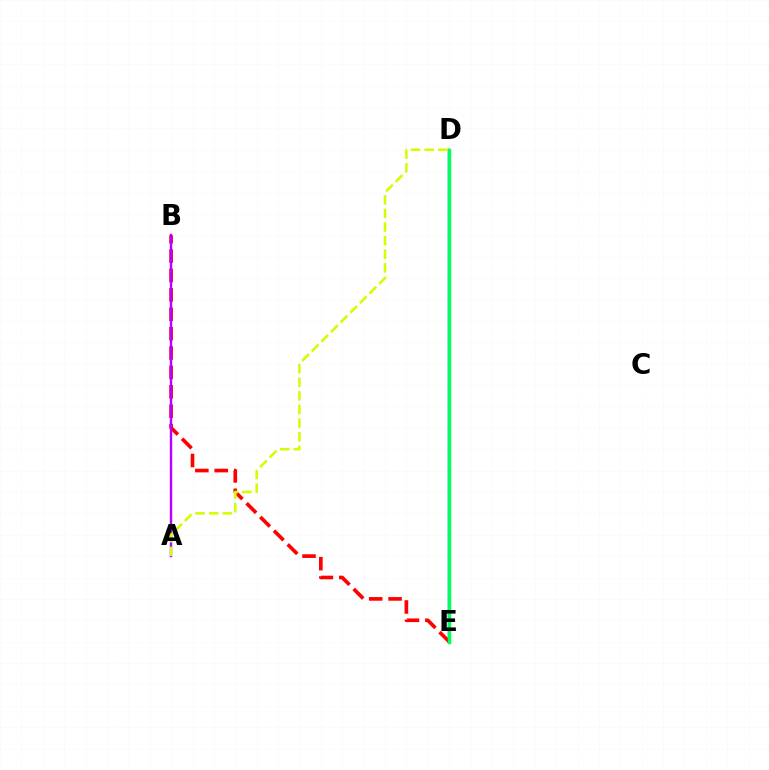{('D', 'E'): [{'color': '#0074ff', 'line_style': 'solid', 'thickness': 1.77}, {'color': '#00ff5c', 'line_style': 'solid', 'thickness': 2.5}], ('B', 'E'): [{'color': '#ff0000', 'line_style': 'dashed', 'thickness': 2.63}], ('A', 'B'): [{'color': '#b900ff', 'line_style': 'solid', 'thickness': 1.74}], ('A', 'D'): [{'color': '#d1ff00', 'line_style': 'dashed', 'thickness': 1.85}]}